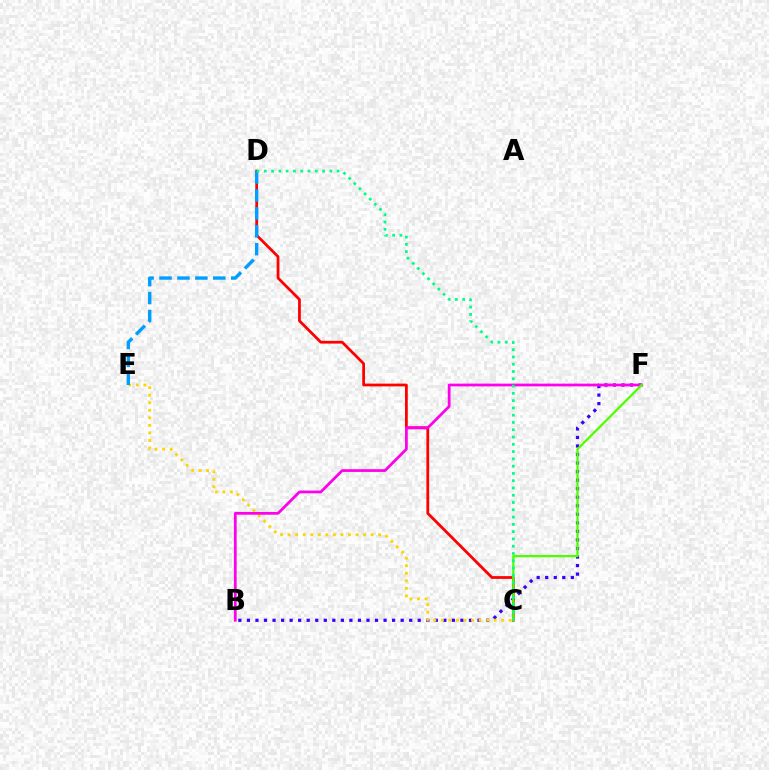{('B', 'F'): [{'color': '#3700ff', 'line_style': 'dotted', 'thickness': 2.32}, {'color': '#ff00ed', 'line_style': 'solid', 'thickness': 1.99}], ('C', 'D'): [{'color': '#ff0000', 'line_style': 'solid', 'thickness': 1.99}, {'color': '#00ff86', 'line_style': 'dotted', 'thickness': 1.98}], ('C', 'E'): [{'color': '#ffd500', 'line_style': 'dotted', 'thickness': 2.05}], ('D', 'E'): [{'color': '#009eff', 'line_style': 'dashed', 'thickness': 2.43}], ('C', 'F'): [{'color': '#4fff00', 'line_style': 'solid', 'thickness': 1.64}]}